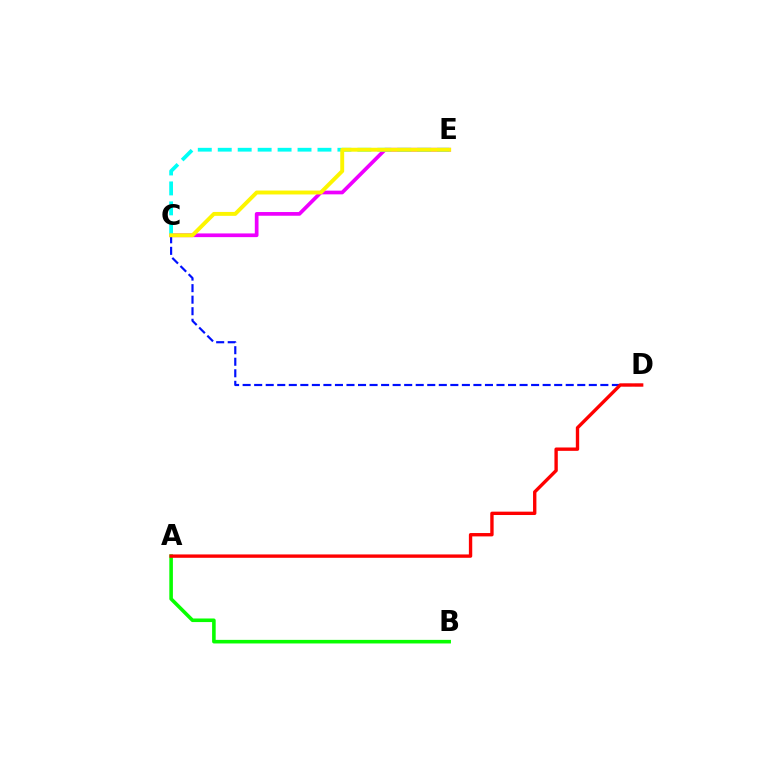{('C', 'E'): [{'color': '#ee00ff', 'line_style': 'solid', 'thickness': 2.67}, {'color': '#00fff6', 'line_style': 'dashed', 'thickness': 2.71}, {'color': '#fcf500', 'line_style': 'solid', 'thickness': 2.82}], ('A', 'B'): [{'color': '#08ff00', 'line_style': 'solid', 'thickness': 2.58}], ('C', 'D'): [{'color': '#0010ff', 'line_style': 'dashed', 'thickness': 1.57}], ('A', 'D'): [{'color': '#ff0000', 'line_style': 'solid', 'thickness': 2.42}]}